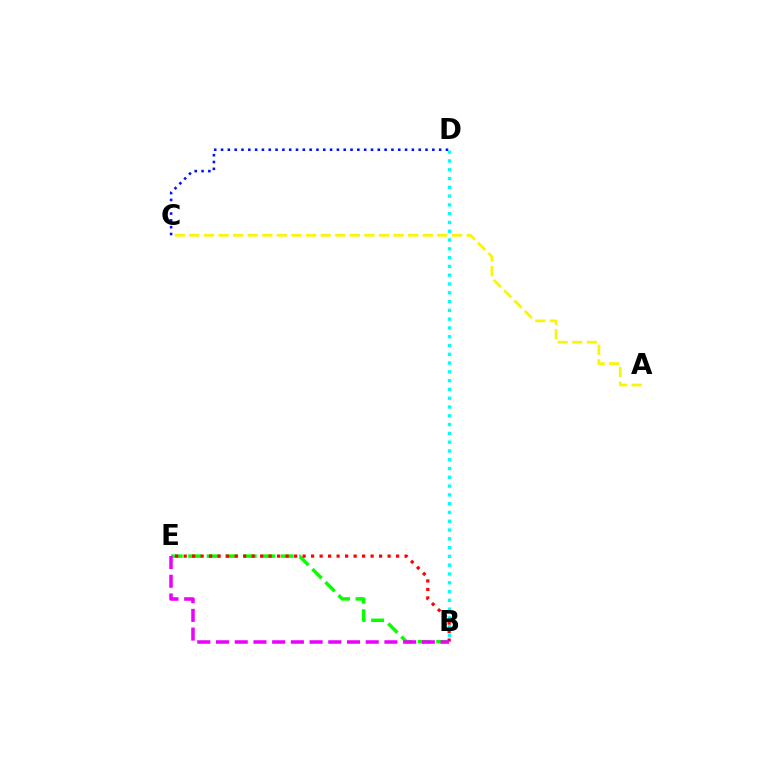{('B', 'D'): [{'color': '#00fff6', 'line_style': 'dotted', 'thickness': 2.39}], ('B', 'E'): [{'color': '#08ff00', 'line_style': 'dashed', 'thickness': 2.51}, {'color': '#ff0000', 'line_style': 'dotted', 'thickness': 2.31}, {'color': '#ee00ff', 'line_style': 'dashed', 'thickness': 2.54}], ('A', 'C'): [{'color': '#fcf500', 'line_style': 'dashed', 'thickness': 1.98}], ('C', 'D'): [{'color': '#0010ff', 'line_style': 'dotted', 'thickness': 1.85}]}